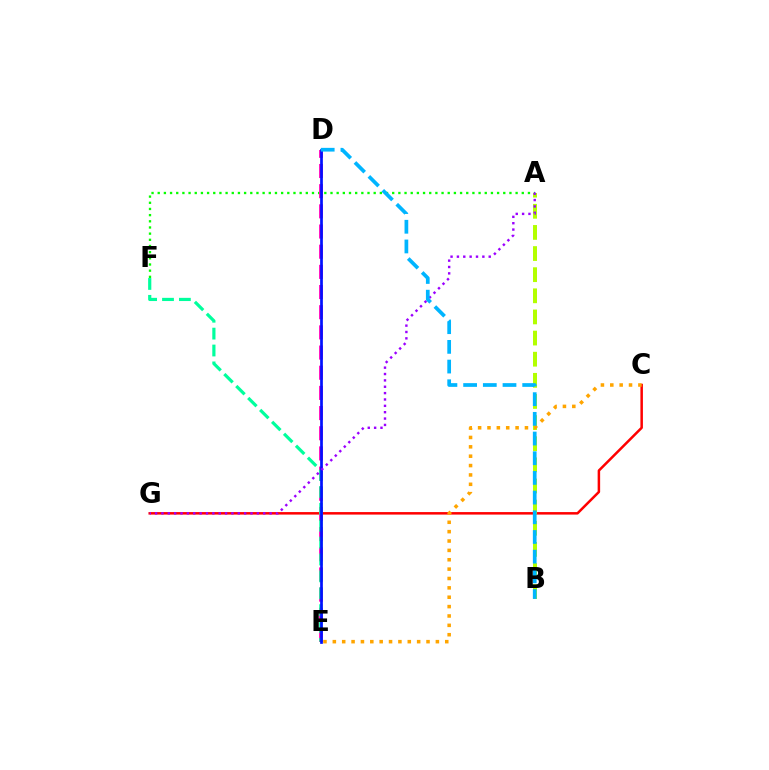{('A', 'F'): [{'color': '#08ff00', 'line_style': 'dotted', 'thickness': 1.68}], ('C', 'G'): [{'color': '#ff0000', 'line_style': 'solid', 'thickness': 1.8}], ('D', 'E'): [{'color': '#ff00bd', 'line_style': 'dashed', 'thickness': 2.74}, {'color': '#0010ff', 'line_style': 'solid', 'thickness': 1.95}], ('A', 'B'): [{'color': '#b3ff00', 'line_style': 'dashed', 'thickness': 2.87}], ('C', 'E'): [{'color': '#ffa500', 'line_style': 'dotted', 'thickness': 2.55}], ('E', 'F'): [{'color': '#00ff9d', 'line_style': 'dashed', 'thickness': 2.29}], ('A', 'G'): [{'color': '#9b00ff', 'line_style': 'dotted', 'thickness': 1.73}], ('B', 'D'): [{'color': '#00b5ff', 'line_style': 'dashed', 'thickness': 2.67}]}